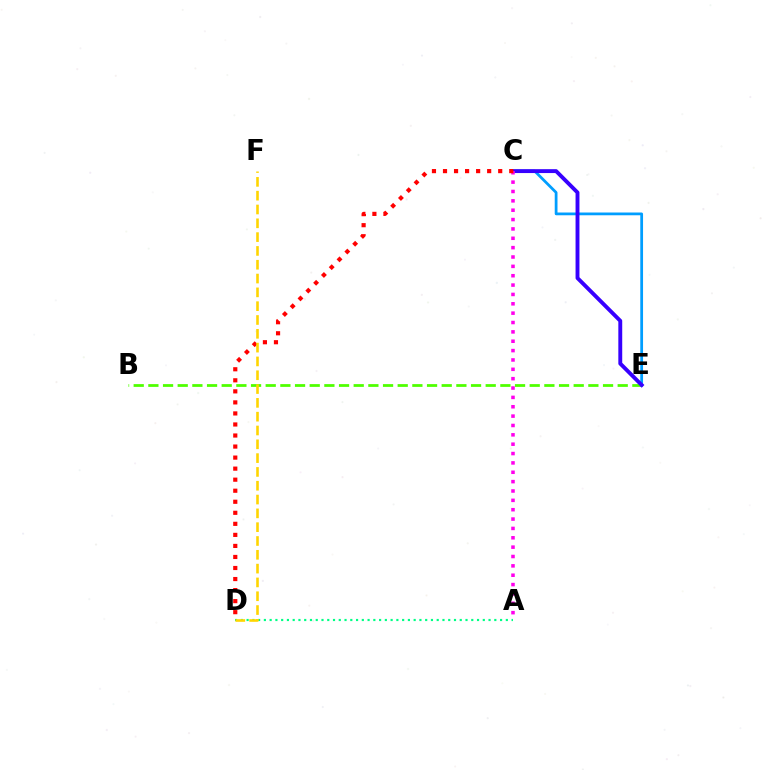{('B', 'E'): [{'color': '#4fff00', 'line_style': 'dashed', 'thickness': 1.99}], ('C', 'E'): [{'color': '#009eff', 'line_style': 'solid', 'thickness': 1.99}, {'color': '#3700ff', 'line_style': 'solid', 'thickness': 2.8}], ('A', 'D'): [{'color': '#00ff86', 'line_style': 'dotted', 'thickness': 1.57}], ('A', 'C'): [{'color': '#ff00ed', 'line_style': 'dotted', 'thickness': 2.54}], ('C', 'D'): [{'color': '#ff0000', 'line_style': 'dotted', 'thickness': 3.0}], ('D', 'F'): [{'color': '#ffd500', 'line_style': 'dashed', 'thickness': 1.88}]}